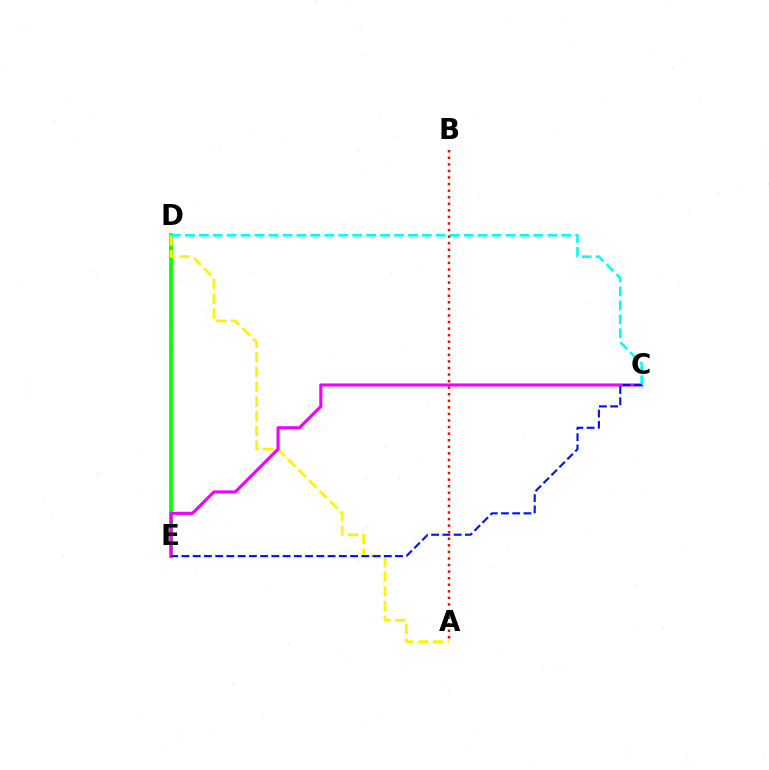{('D', 'E'): [{'color': '#08ff00', 'line_style': 'solid', 'thickness': 2.7}], ('A', 'D'): [{'color': '#fcf500', 'line_style': 'dashed', 'thickness': 2.01}], ('C', 'E'): [{'color': '#ee00ff', 'line_style': 'solid', 'thickness': 2.24}, {'color': '#0010ff', 'line_style': 'dashed', 'thickness': 1.53}], ('C', 'D'): [{'color': '#00fff6', 'line_style': 'dashed', 'thickness': 1.89}], ('A', 'B'): [{'color': '#ff0000', 'line_style': 'dotted', 'thickness': 1.78}]}